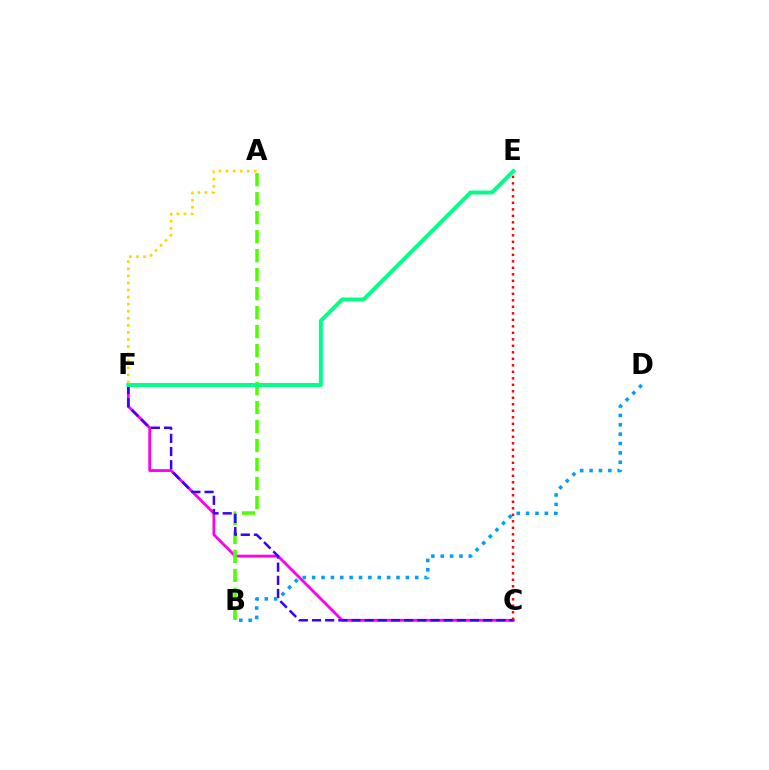{('C', 'F'): [{'color': '#ff00ed', 'line_style': 'solid', 'thickness': 2.03}, {'color': '#3700ff', 'line_style': 'dashed', 'thickness': 1.79}], ('A', 'B'): [{'color': '#4fff00', 'line_style': 'dashed', 'thickness': 2.58}], ('B', 'D'): [{'color': '#009eff', 'line_style': 'dotted', 'thickness': 2.55}], ('C', 'E'): [{'color': '#ff0000', 'line_style': 'dotted', 'thickness': 1.77}], ('E', 'F'): [{'color': '#00ff86', 'line_style': 'solid', 'thickness': 2.83}], ('A', 'F'): [{'color': '#ffd500', 'line_style': 'dotted', 'thickness': 1.92}]}